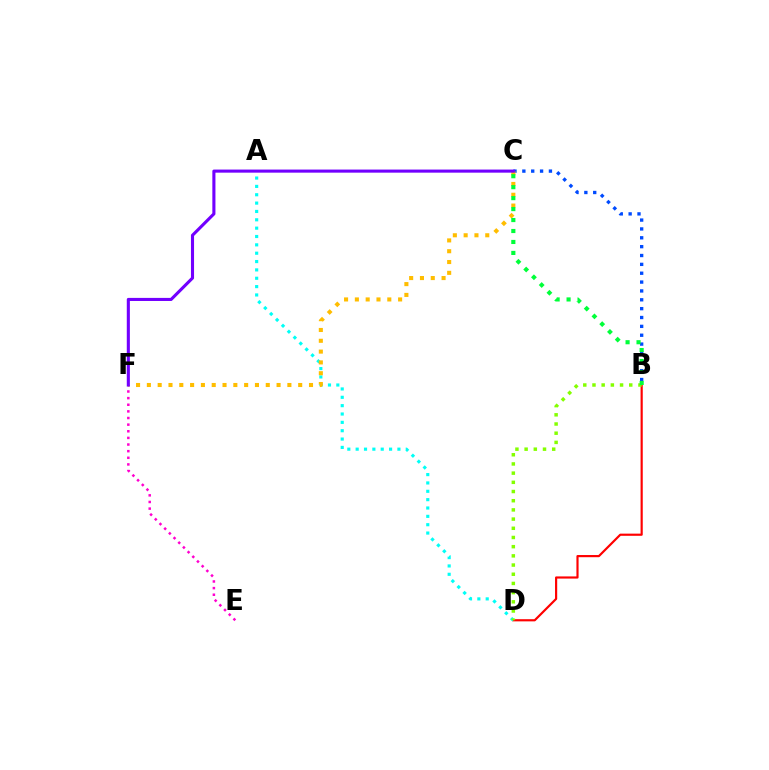{('B', 'C'): [{'color': '#004bff', 'line_style': 'dotted', 'thickness': 2.41}, {'color': '#00ff39', 'line_style': 'dotted', 'thickness': 2.98}], ('B', 'D'): [{'color': '#ff0000', 'line_style': 'solid', 'thickness': 1.57}, {'color': '#84ff00', 'line_style': 'dotted', 'thickness': 2.5}], ('E', 'F'): [{'color': '#ff00cf', 'line_style': 'dotted', 'thickness': 1.8}], ('A', 'D'): [{'color': '#00fff6', 'line_style': 'dotted', 'thickness': 2.27}], ('C', 'F'): [{'color': '#ffbd00', 'line_style': 'dotted', 'thickness': 2.94}, {'color': '#7200ff', 'line_style': 'solid', 'thickness': 2.23}]}